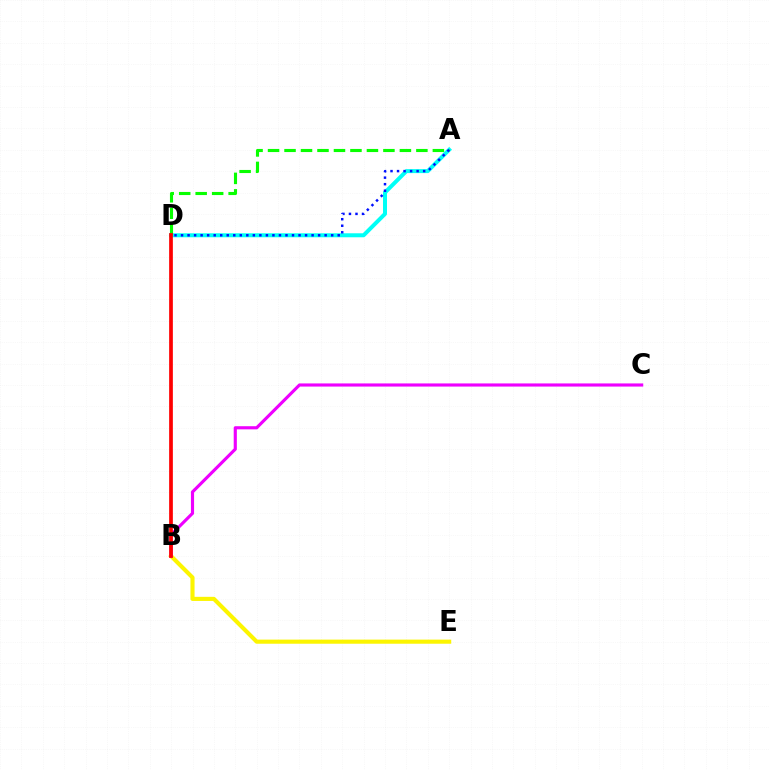{('B', 'E'): [{'color': '#fcf500', 'line_style': 'solid', 'thickness': 2.96}], ('B', 'C'): [{'color': '#ee00ff', 'line_style': 'solid', 'thickness': 2.26}], ('A', 'D'): [{'color': '#00fff6', 'line_style': 'solid', 'thickness': 2.88}, {'color': '#08ff00', 'line_style': 'dashed', 'thickness': 2.24}, {'color': '#0010ff', 'line_style': 'dotted', 'thickness': 1.77}], ('B', 'D'): [{'color': '#ff0000', 'line_style': 'solid', 'thickness': 2.68}]}